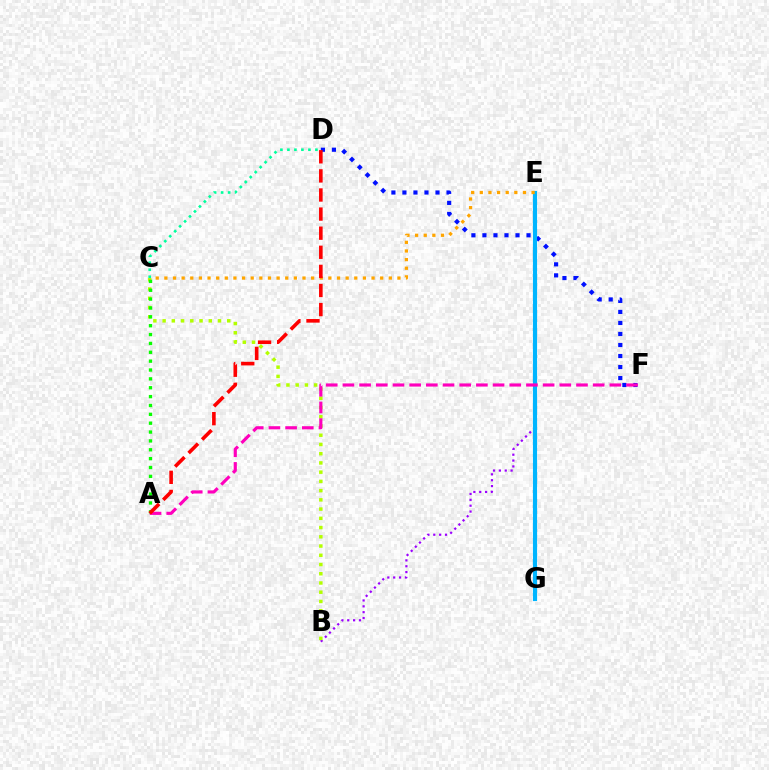{('B', 'E'): [{'color': '#9b00ff', 'line_style': 'dotted', 'thickness': 1.59}], ('B', 'C'): [{'color': '#b3ff00', 'line_style': 'dotted', 'thickness': 2.51}], ('A', 'C'): [{'color': '#08ff00', 'line_style': 'dotted', 'thickness': 2.41}], ('D', 'F'): [{'color': '#0010ff', 'line_style': 'dotted', 'thickness': 3.0}], ('E', 'G'): [{'color': '#00b5ff', 'line_style': 'solid', 'thickness': 2.98}], ('C', 'E'): [{'color': '#ffa500', 'line_style': 'dotted', 'thickness': 2.35}], ('A', 'F'): [{'color': '#ff00bd', 'line_style': 'dashed', 'thickness': 2.27}], ('C', 'D'): [{'color': '#00ff9d', 'line_style': 'dotted', 'thickness': 1.9}], ('A', 'D'): [{'color': '#ff0000', 'line_style': 'dashed', 'thickness': 2.59}]}